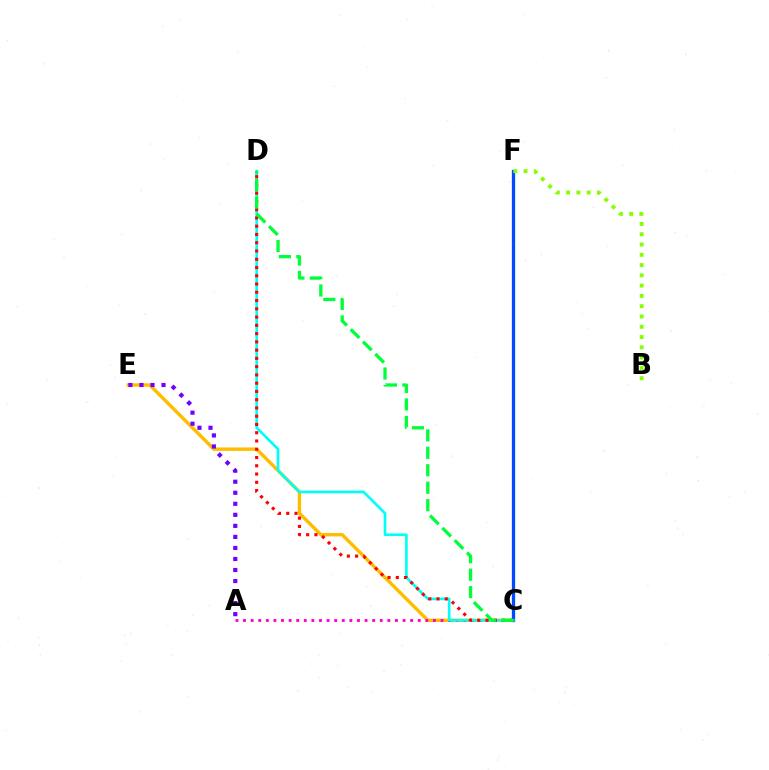{('C', 'E'): [{'color': '#ffbd00', 'line_style': 'solid', 'thickness': 2.45}], ('C', 'F'): [{'color': '#004bff', 'line_style': 'solid', 'thickness': 2.36}], ('A', 'E'): [{'color': '#7200ff', 'line_style': 'dotted', 'thickness': 3.0}], ('A', 'C'): [{'color': '#ff00cf', 'line_style': 'dotted', 'thickness': 2.06}], ('B', 'F'): [{'color': '#84ff00', 'line_style': 'dotted', 'thickness': 2.79}], ('C', 'D'): [{'color': '#00fff6', 'line_style': 'solid', 'thickness': 1.91}, {'color': '#ff0000', 'line_style': 'dotted', 'thickness': 2.24}, {'color': '#00ff39', 'line_style': 'dashed', 'thickness': 2.37}]}